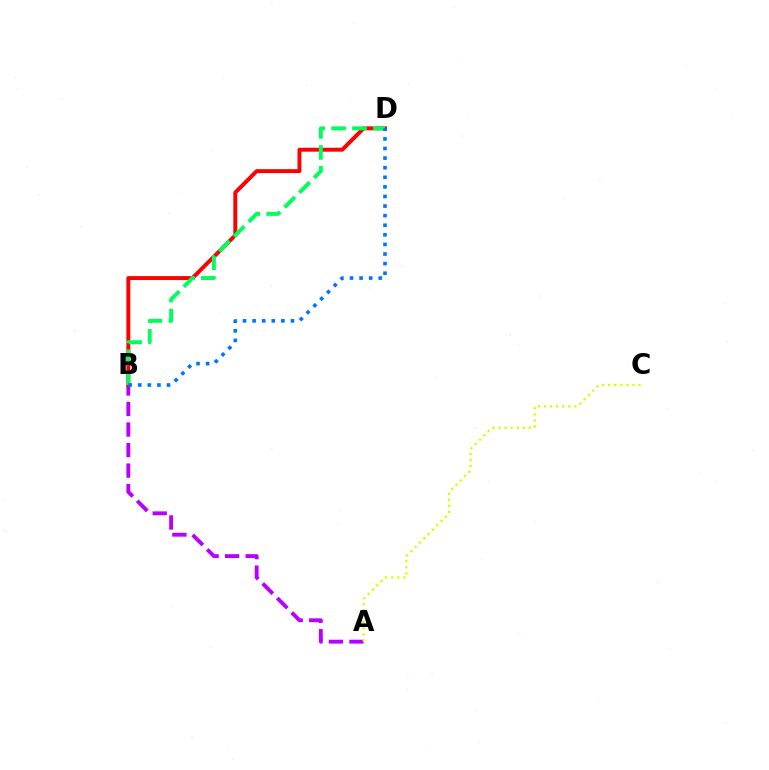{('A', 'B'): [{'color': '#b900ff', 'line_style': 'dashed', 'thickness': 2.79}], ('B', 'D'): [{'color': '#ff0000', 'line_style': 'solid', 'thickness': 2.82}, {'color': '#00ff5c', 'line_style': 'dashed', 'thickness': 2.84}, {'color': '#0074ff', 'line_style': 'dotted', 'thickness': 2.61}], ('A', 'C'): [{'color': '#d1ff00', 'line_style': 'dotted', 'thickness': 1.65}]}